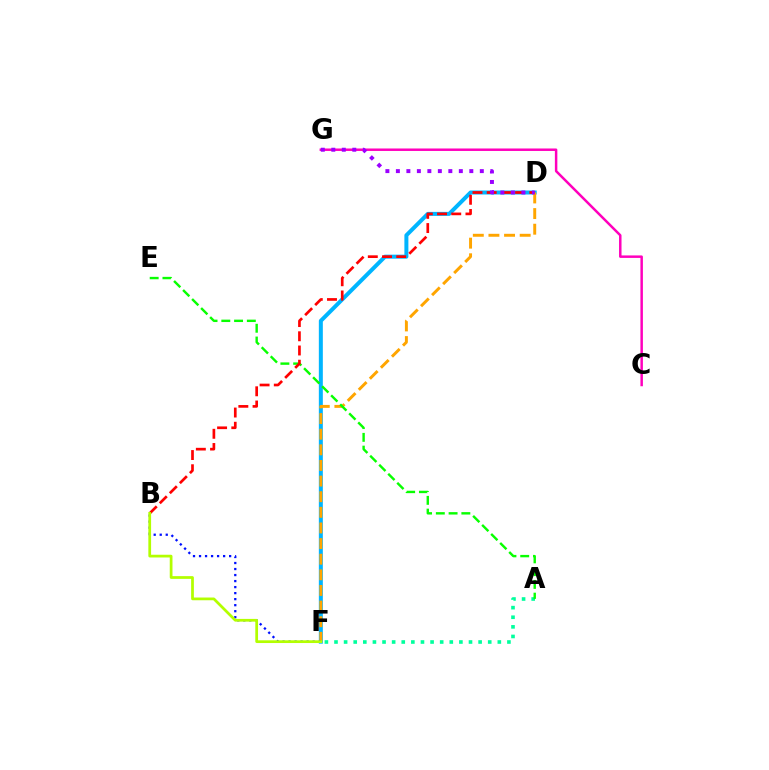{('D', 'F'): [{'color': '#00b5ff', 'line_style': 'solid', 'thickness': 2.88}, {'color': '#ffa500', 'line_style': 'dashed', 'thickness': 2.12}], ('A', 'F'): [{'color': '#00ff9d', 'line_style': 'dotted', 'thickness': 2.61}], ('B', 'F'): [{'color': '#0010ff', 'line_style': 'dotted', 'thickness': 1.64}, {'color': '#b3ff00', 'line_style': 'solid', 'thickness': 1.97}], ('C', 'G'): [{'color': '#ff00bd', 'line_style': 'solid', 'thickness': 1.79}], ('A', 'E'): [{'color': '#08ff00', 'line_style': 'dashed', 'thickness': 1.73}], ('B', 'D'): [{'color': '#ff0000', 'line_style': 'dashed', 'thickness': 1.93}], ('D', 'G'): [{'color': '#9b00ff', 'line_style': 'dotted', 'thickness': 2.85}]}